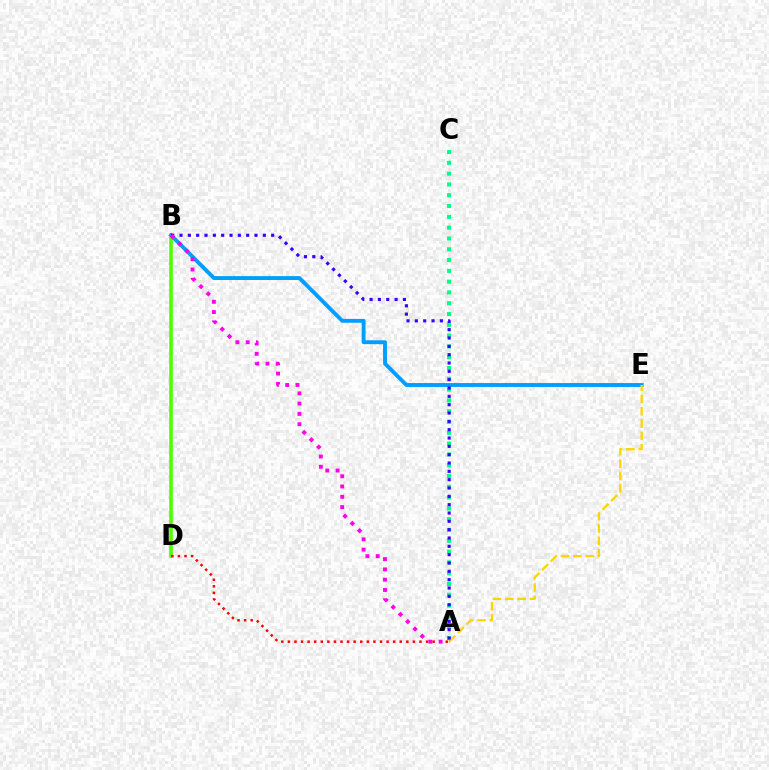{('B', 'D'): [{'color': '#4fff00', 'line_style': 'solid', 'thickness': 2.57}], ('A', 'D'): [{'color': '#ff0000', 'line_style': 'dotted', 'thickness': 1.79}], ('A', 'C'): [{'color': '#00ff86', 'line_style': 'dotted', 'thickness': 2.93}], ('B', 'E'): [{'color': '#009eff', 'line_style': 'solid', 'thickness': 2.8}], ('A', 'E'): [{'color': '#ffd500', 'line_style': 'dashed', 'thickness': 1.67}], ('A', 'B'): [{'color': '#3700ff', 'line_style': 'dotted', 'thickness': 2.26}, {'color': '#ff00ed', 'line_style': 'dotted', 'thickness': 2.79}]}